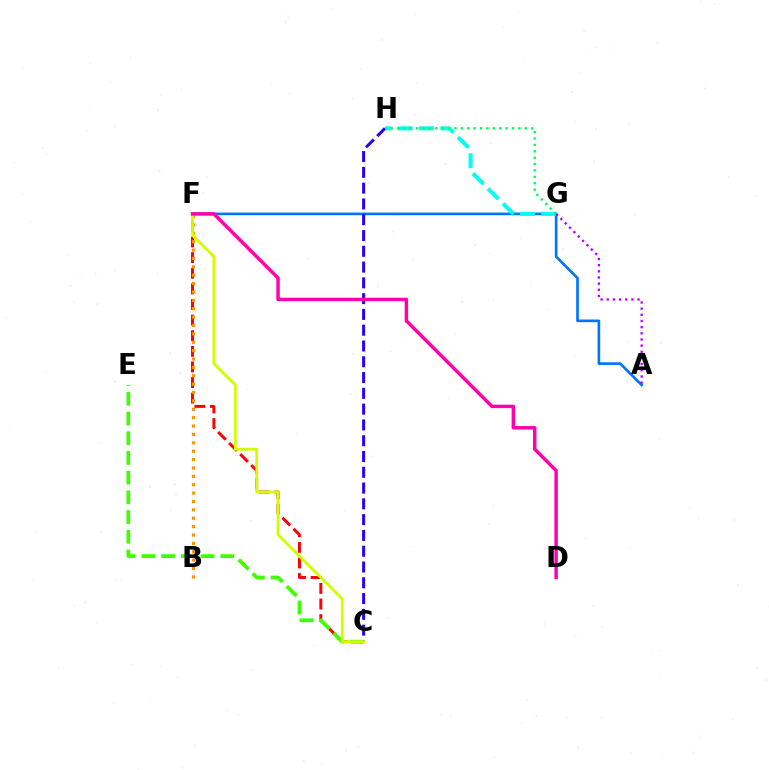{('C', 'F'): [{'color': '#ff0000', 'line_style': 'dashed', 'thickness': 2.12}, {'color': '#d1ff00', 'line_style': 'solid', 'thickness': 2.04}], ('A', 'F'): [{'color': '#0074ff', 'line_style': 'solid', 'thickness': 1.91}], ('B', 'F'): [{'color': '#ff9400', 'line_style': 'dotted', 'thickness': 2.28}], ('G', 'H'): [{'color': '#00fff6', 'line_style': 'dashed', 'thickness': 2.89}, {'color': '#00ff5c', 'line_style': 'dotted', 'thickness': 1.74}], ('C', 'E'): [{'color': '#3dff00', 'line_style': 'dashed', 'thickness': 2.68}], ('A', 'G'): [{'color': '#b900ff', 'line_style': 'dotted', 'thickness': 1.67}], ('C', 'H'): [{'color': '#2500ff', 'line_style': 'dashed', 'thickness': 2.14}], ('D', 'F'): [{'color': '#ff00ac', 'line_style': 'solid', 'thickness': 2.48}]}